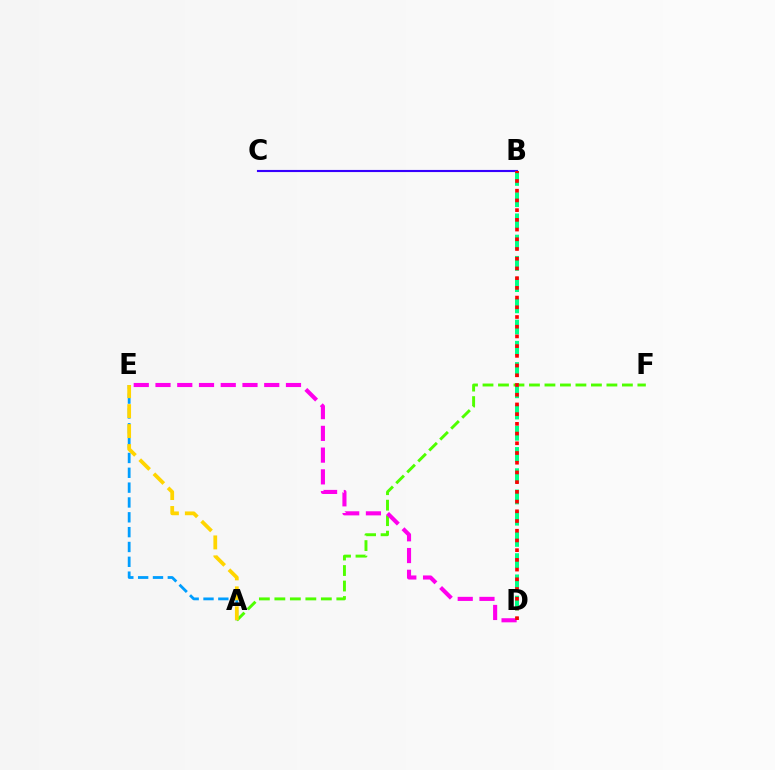{('A', 'E'): [{'color': '#009eff', 'line_style': 'dashed', 'thickness': 2.02}, {'color': '#ffd500', 'line_style': 'dashed', 'thickness': 2.71}], ('A', 'F'): [{'color': '#4fff00', 'line_style': 'dashed', 'thickness': 2.1}], ('B', 'C'): [{'color': '#3700ff', 'line_style': 'solid', 'thickness': 1.53}], ('D', 'E'): [{'color': '#ff00ed', 'line_style': 'dashed', 'thickness': 2.95}], ('B', 'D'): [{'color': '#00ff86', 'line_style': 'dashed', 'thickness': 2.88}, {'color': '#ff0000', 'line_style': 'dotted', 'thickness': 2.64}]}